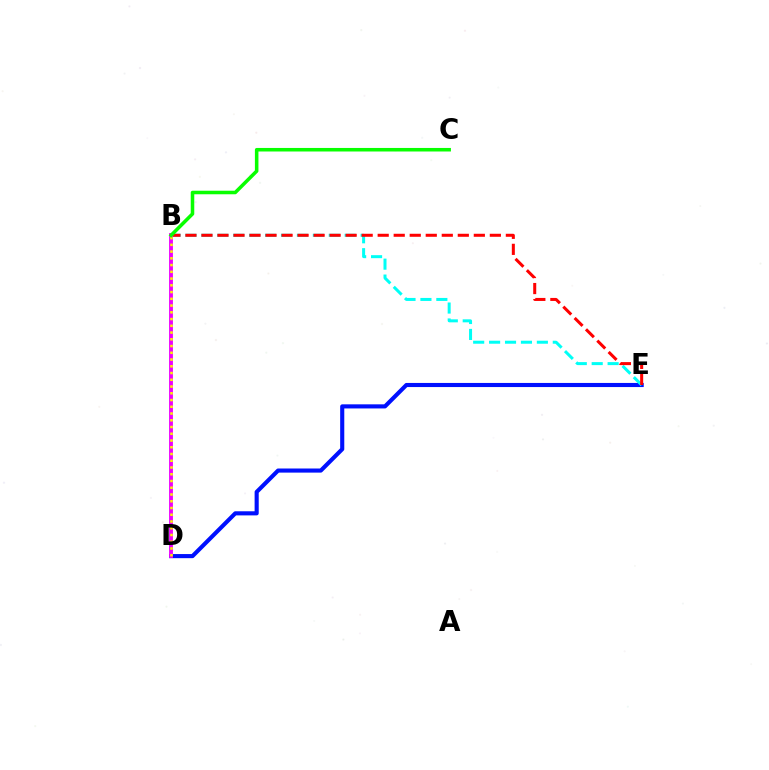{('D', 'E'): [{'color': '#0010ff', 'line_style': 'solid', 'thickness': 2.96}], ('B', 'E'): [{'color': '#00fff6', 'line_style': 'dashed', 'thickness': 2.16}, {'color': '#ff0000', 'line_style': 'dashed', 'thickness': 2.18}], ('B', 'D'): [{'color': '#ee00ff', 'line_style': 'solid', 'thickness': 2.77}, {'color': '#fcf500', 'line_style': 'dotted', 'thickness': 1.83}], ('B', 'C'): [{'color': '#08ff00', 'line_style': 'solid', 'thickness': 2.55}]}